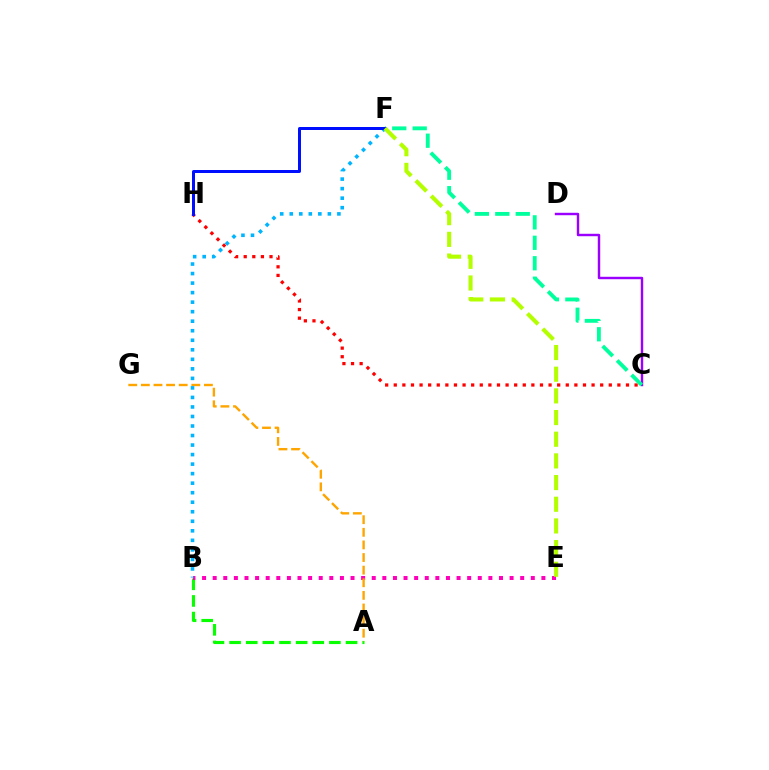{('C', 'D'): [{'color': '#9b00ff', 'line_style': 'solid', 'thickness': 1.75}], ('C', 'H'): [{'color': '#ff0000', 'line_style': 'dotted', 'thickness': 2.34}], ('A', 'B'): [{'color': '#08ff00', 'line_style': 'dashed', 'thickness': 2.26}], ('B', 'E'): [{'color': '#ff00bd', 'line_style': 'dotted', 'thickness': 2.88}], ('A', 'G'): [{'color': '#ffa500', 'line_style': 'dashed', 'thickness': 1.71}], ('C', 'F'): [{'color': '#00ff9d', 'line_style': 'dashed', 'thickness': 2.78}], ('B', 'F'): [{'color': '#00b5ff', 'line_style': 'dotted', 'thickness': 2.59}], ('F', 'H'): [{'color': '#0010ff', 'line_style': 'solid', 'thickness': 2.16}], ('E', 'F'): [{'color': '#b3ff00', 'line_style': 'dashed', 'thickness': 2.94}]}